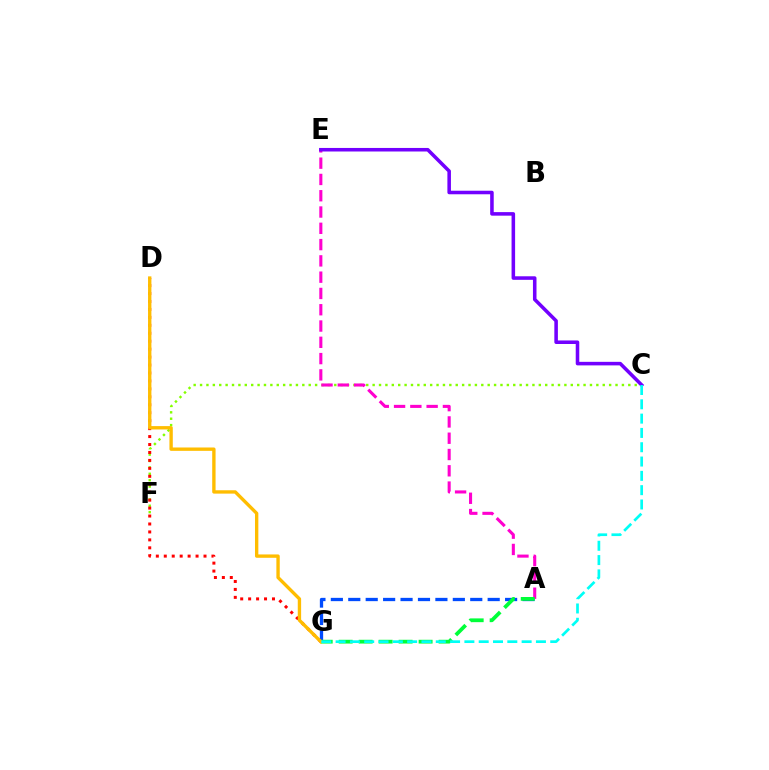{('A', 'G'): [{'color': '#004bff', 'line_style': 'dashed', 'thickness': 2.37}, {'color': '#00ff39', 'line_style': 'dashed', 'thickness': 2.71}], ('C', 'F'): [{'color': '#84ff00', 'line_style': 'dotted', 'thickness': 1.74}], ('A', 'E'): [{'color': '#ff00cf', 'line_style': 'dashed', 'thickness': 2.21}], ('D', 'G'): [{'color': '#ff0000', 'line_style': 'dotted', 'thickness': 2.16}, {'color': '#ffbd00', 'line_style': 'solid', 'thickness': 2.42}], ('C', 'E'): [{'color': '#7200ff', 'line_style': 'solid', 'thickness': 2.55}], ('C', 'G'): [{'color': '#00fff6', 'line_style': 'dashed', 'thickness': 1.94}]}